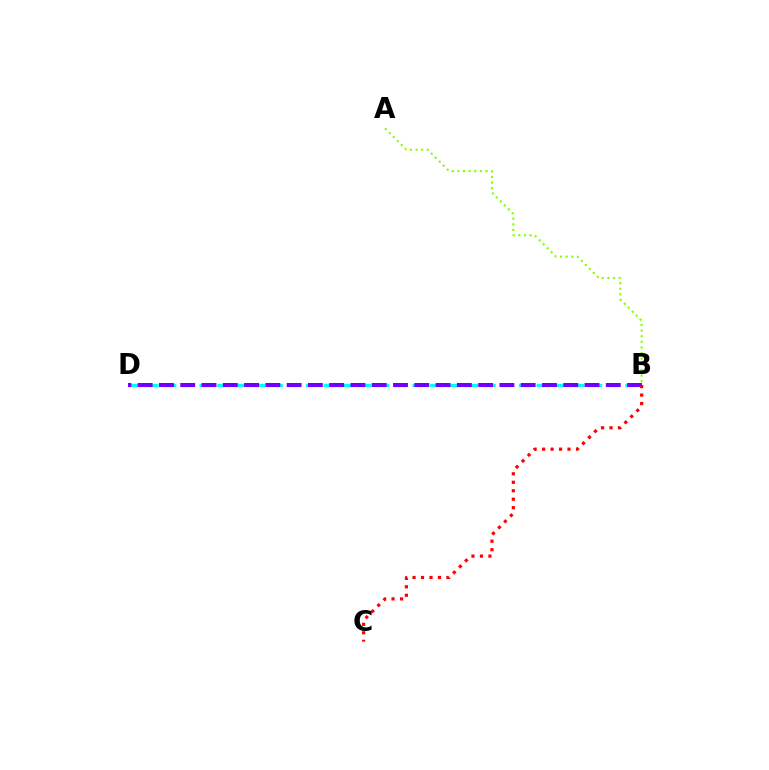{('B', 'D'): [{'color': '#00fff6', 'line_style': 'dashed', 'thickness': 2.41}, {'color': '#7200ff', 'line_style': 'dashed', 'thickness': 2.89}], ('A', 'B'): [{'color': '#84ff00', 'line_style': 'dotted', 'thickness': 1.53}], ('B', 'C'): [{'color': '#ff0000', 'line_style': 'dotted', 'thickness': 2.3}]}